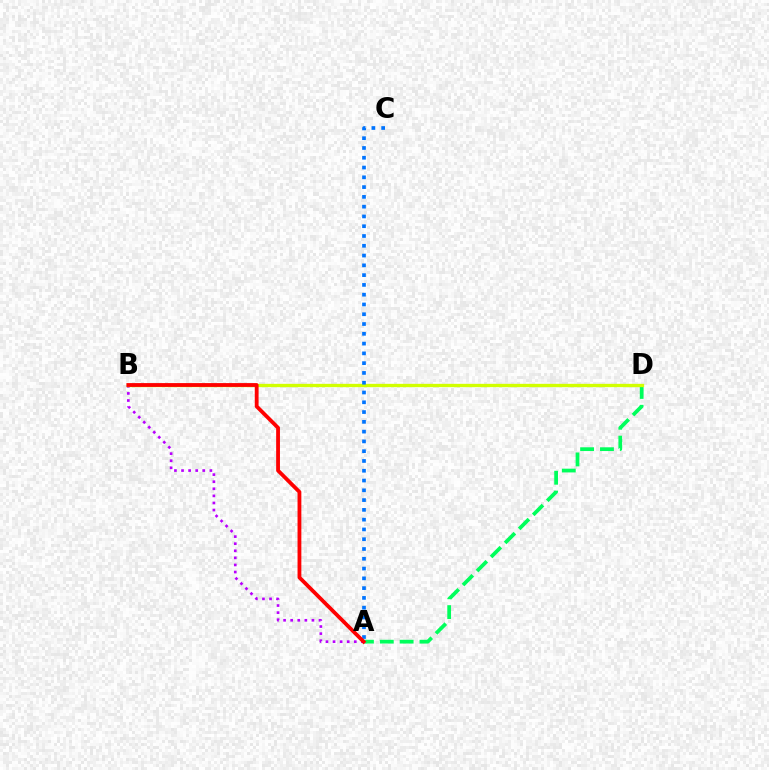{('A', 'B'): [{'color': '#b900ff', 'line_style': 'dotted', 'thickness': 1.92}, {'color': '#ff0000', 'line_style': 'solid', 'thickness': 2.74}], ('A', 'D'): [{'color': '#00ff5c', 'line_style': 'dashed', 'thickness': 2.7}], ('B', 'D'): [{'color': '#d1ff00', 'line_style': 'solid', 'thickness': 2.4}], ('A', 'C'): [{'color': '#0074ff', 'line_style': 'dotted', 'thickness': 2.66}]}